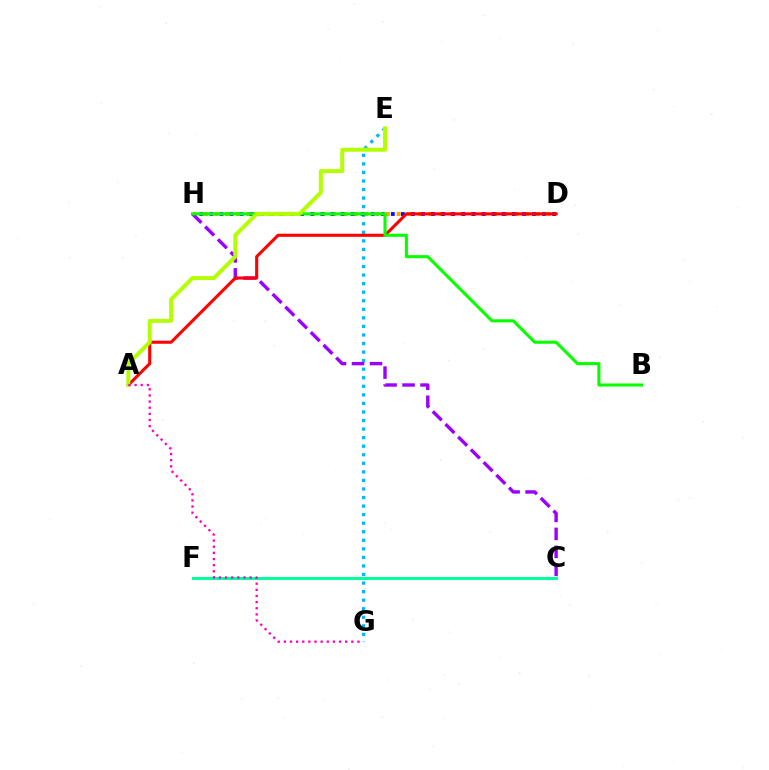{('C', 'F'): [{'color': '#00ff9d', 'line_style': 'solid', 'thickness': 2.16}], ('E', 'G'): [{'color': '#00b5ff', 'line_style': 'dotted', 'thickness': 2.32}], ('D', 'H'): [{'color': '#ffa500', 'line_style': 'dotted', 'thickness': 2.91}, {'color': '#0010ff', 'line_style': 'dotted', 'thickness': 2.74}], ('C', 'H'): [{'color': '#9b00ff', 'line_style': 'dashed', 'thickness': 2.44}], ('A', 'D'): [{'color': '#ff0000', 'line_style': 'solid', 'thickness': 2.22}], ('B', 'H'): [{'color': '#08ff00', 'line_style': 'solid', 'thickness': 2.22}], ('A', 'E'): [{'color': '#b3ff00', 'line_style': 'solid', 'thickness': 2.86}], ('A', 'G'): [{'color': '#ff00bd', 'line_style': 'dotted', 'thickness': 1.67}]}